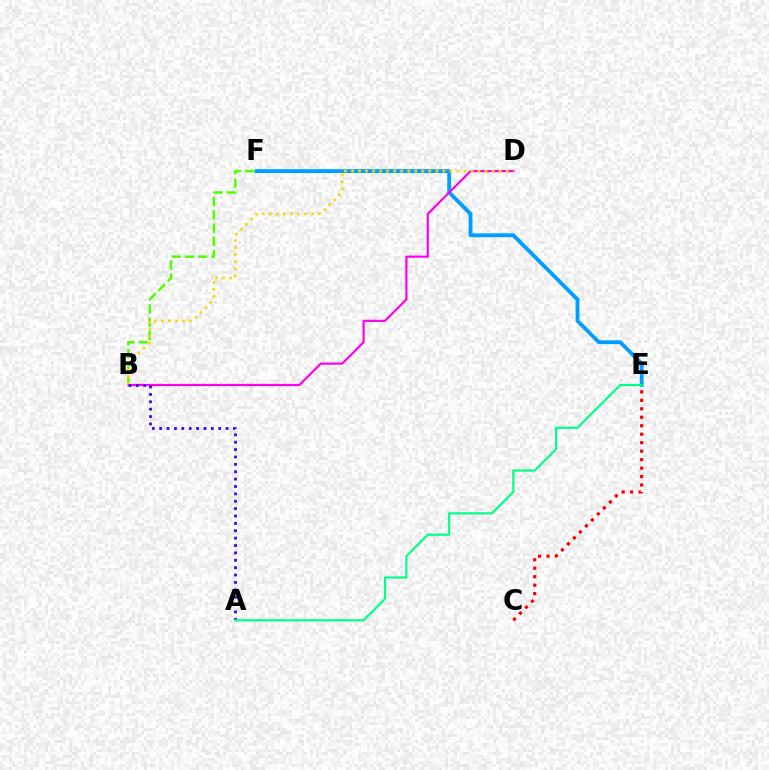{('B', 'F'): [{'color': '#4fff00', 'line_style': 'dashed', 'thickness': 1.8}], ('E', 'F'): [{'color': '#009eff', 'line_style': 'solid', 'thickness': 2.76}], ('B', 'D'): [{'color': '#ff00ed', 'line_style': 'solid', 'thickness': 1.57}, {'color': '#ffd500', 'line_style': 'dotted', 'thickness': 1.91}], ('A', 'B'): [{'color': '#3700ff', 'line_style': 'dotted', 'thickness': 2.0}], ('A', 'E'): [{'color': '#00ff86', 'line_style': 'solid', 'thickness': 1.55}], ('C', 'E'): [{'color': '#ff0000', 'line_style': 'dotted', 'thickness': 2.3}]}